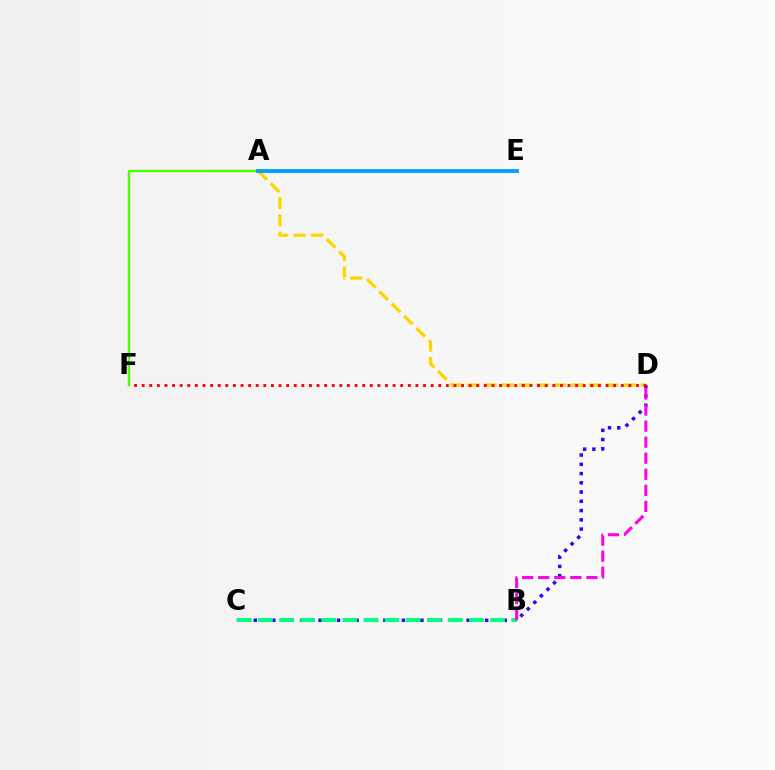{('C', 'D'): [{'color': '#3700ff', 'line_style': 'dotted', 'thickness': 2.51}], ('A', 'D'): [{'color': '#ffd500', 'line_style': 'dashed', 'thickness': 2.36}], ('D', 'F'): [{'color': '#ff0000', 'line_style': 'dotted', 'thickness': 2.07}], ('B', 'C'): [{'color': '#00ff86', 'line_style': 'dashed', 'thickness': 2.87}], ('B', 'D'): [{'color': '#ff00ed', 'line_style': 'dashed', 'thickness': 2.18}], ('A', 'F'): [{'color': '#4fff00', 'line_style': 'solid', 'thickness': 1.76}], ('A', 'E'): [{'color': '#009eff', 'line_style': 'solid', 'thickness': 2.74}]}